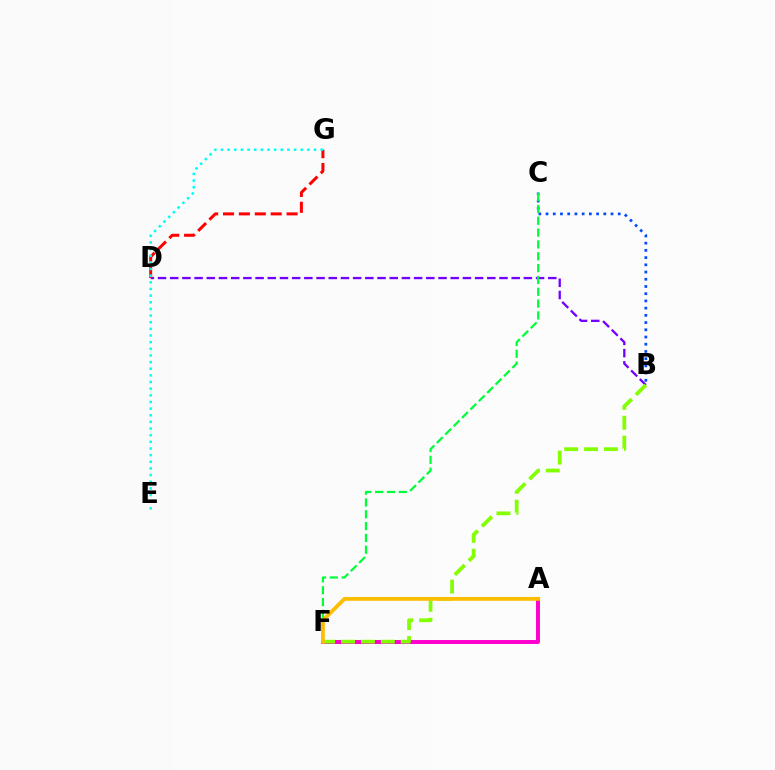{('B', 'D'): [{'color': '#7200ff', 'line_style': 'dashed', 'thickness': 1.66}], ('A', 'F'): [{'color': '#ff00cf', 'line_style': 'solid', 'thickness': 2.85}, {'color': '#ffbd00', 'line_style': 'solid', 'thickness': 2.75}], ('B', 'F'): [{'color': '#84ff00', 'line_style': 'dashed', 'thickness': 2.7}], ('D', 'G'): [{'color': '#ff0000', 'line_style': 'dashed', 'thickness': 2.16}], ('B', 'C'): [{'color': '#004bff', 'line_style': 'dotted', 'thickness': 1.96}], ('E', 'G'): [{'color': '#00fff6', 'line_style': 'dotted', 'thickness': 1.81}], ('C', 'F'): [{'color': '#00ff39', 'line_style': 'dashed', 'thickness': 1.61}]}